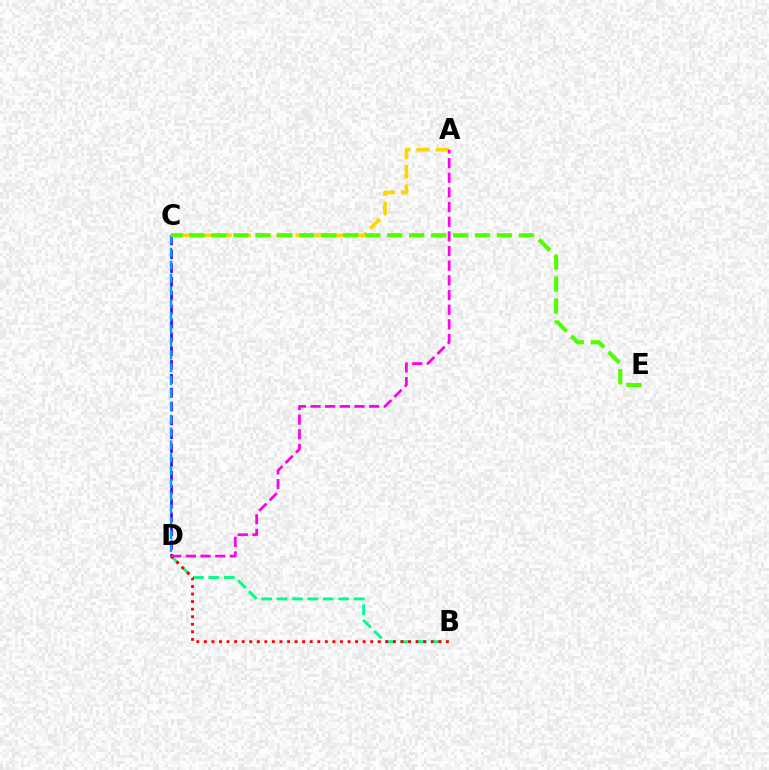{('A', 'C'): [{'color': '#ffd500', 'line_style': 'dashed', 'thickness': 2.63}], ('C', 'D'): [{'color': '#3700ff', 'line_style': 'dashed', 'thickness': 1.88}, {'color': '#009eff', 'line_style': 'dashed', 'thickness': 1.74}], ('A', 'D'): [{'color': '#ff00ed', 'line_style': 'dashed', 'thickness': 1.99}], ('B', 'D'): [{'color': '#00ff86', 'line_style': 'dashed', 'thickness': 2.09}, {'color': '#ff0000', 'line_style': 'dotted', 'thickness': 2.05}], ('C', 'E'): [{'color': '#4fff00', 'line_style': 'dashed', 'thickness': 2.98}]}